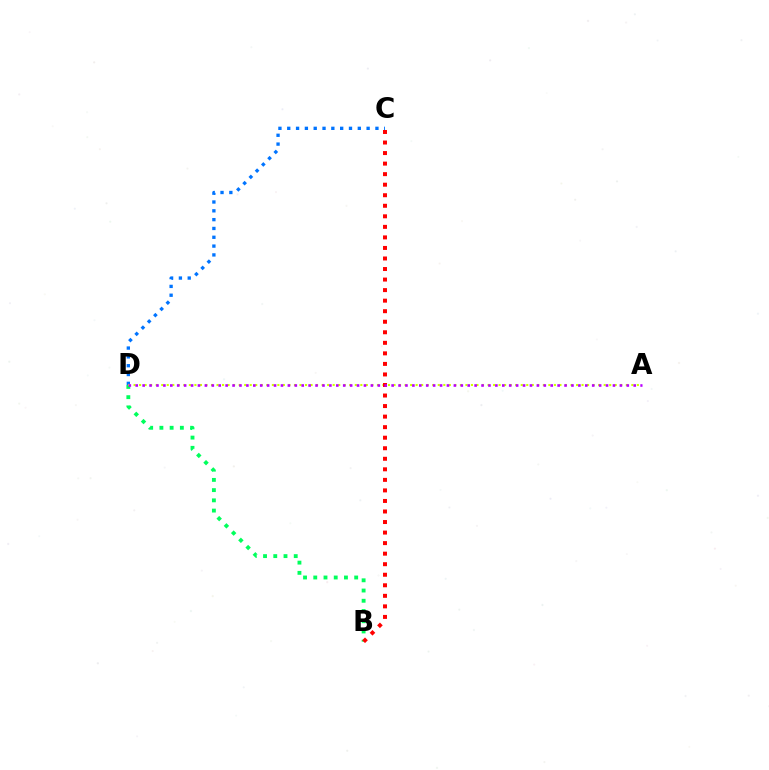{('B', 'D'): [{'color': '#00ff5c', 'line_style': 'dotted', 'thickness': 2.78}], ('C', 'D'): [{'color': '#0074ff', 'line_style': 'dotted', 'thickness': 2.4}], ('A', 'D'): [{'color': '#d1ff00', 'line_style': 'dotted', 'thickness': 1.5}, {'color': '#b900ff', 'line_style': 'dotted', 'thickness': 1.88}], ('B', 'C'): [{'color': '#ff0000', 'line_style': 'dotted', 'thickness': 2.86}]}